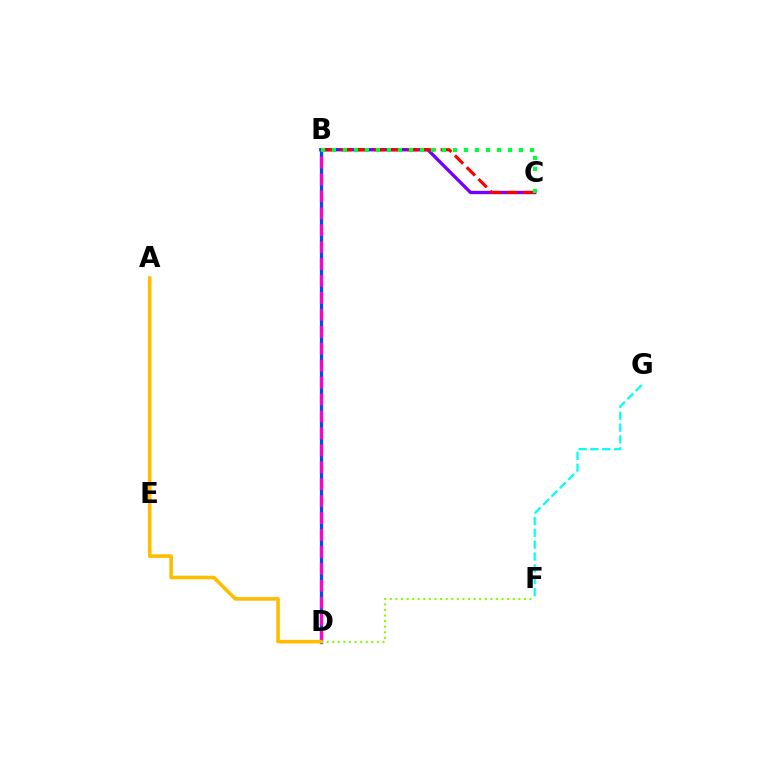{('B', 'C'): [{'color': '#7200ff', 'line_style': 'solid', 'thickness': 2.4}, {'color': '#ff0000', 'line_style': 'dashed', 'thickness': 2.27}, {'color': '#00ff39', 'line_style': 'dotted', 'thickness': 2.99}], ('B', 'D'): [{'color': '#004bff', 'line_style': 'solid', 'thickness': 2.35}, {'color': '#ff00cf', 'line_style': 'dashed', 'thickness': 2.3}], ('D', 'F'): [{'color': '#84ff00', 'line_style': 'dotted', 'thickness': 1.52}], ('F', 'G'): [{'color': '#00fff6', 'line_style': 'dashed', 'thickness': 1.61}], ('A', 'D'): [{'color': '#ffbd00', 'line_style': 'solid', 'thickness': 2.59}]}